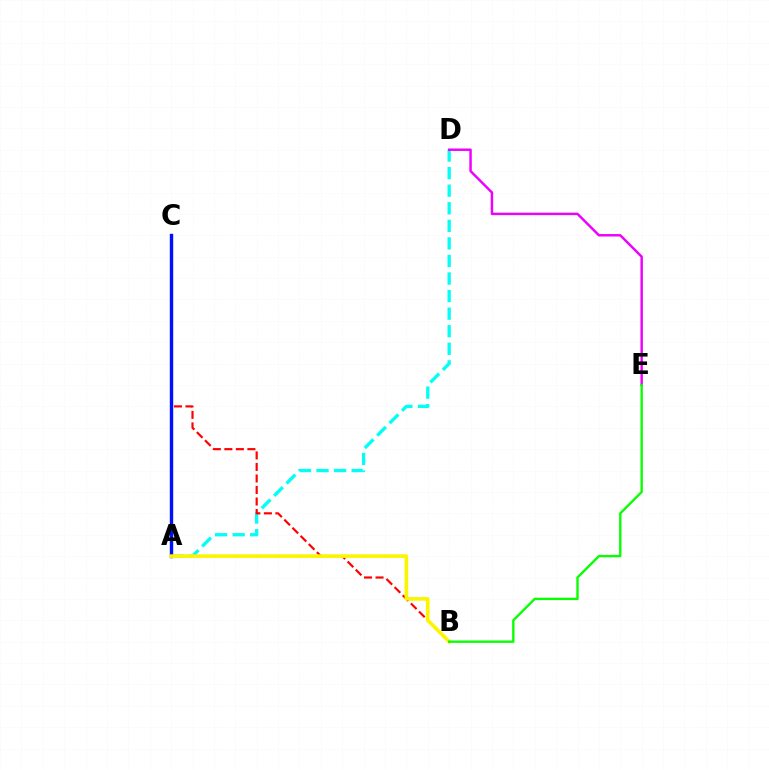{('A', 'D'): [{'color': '#00fff6', 'line_style': 'dashed', 'thickness': 2.39}], ('D', 'E'): [{'color': '#ee00ff', 'line_style': 'solid', 'thickness': 1.76}], ('B', 'C'): [{'color': '#ff0000', 'line_style': 'dashed', 'thickness': 1.57}], ('A', 'C'): [{'color': '#0010ff', 'line_style': 'solid', 'thickness': 2.45}], ('A', 'B'): [{'color': '#fcf500', 'line_style': 'solid', 'thickness': 2.62}], ('B', 'E'): [{'color': '#08ff00', 'line_style': 'solid', 'thickness': 1.7}]}